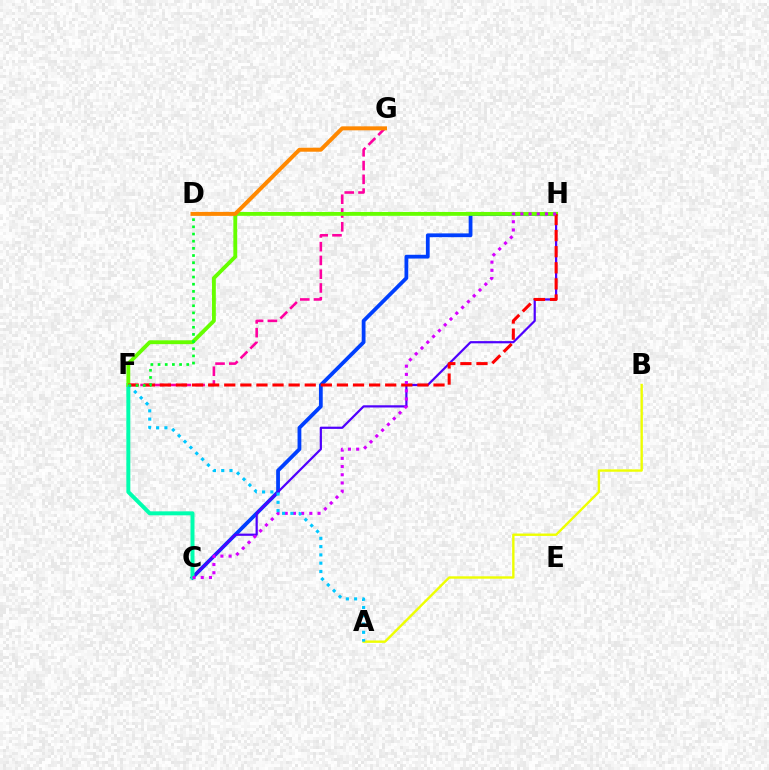{('C', 'H'): [{'color': '#003fff', 'line_style': 'solid', 'thickness': 2.72}, {'color': '#4f00ff', 'line_style': 'solid', 'thickness': 1.59}, {'color': '#d600ff', 'line_style': 'dotted', 'thickness': 2.23}], ('F', 'G'): [{'color': '#ff00a0', 'line_style': 'dashed', 'thickness': 1.87}], ('C', 'F'): [{'color': '#00ffaf', 'line_style': 'solid', 'thickness': 2.86}], ('F', 'H'): [{'color': '#66ff00', 'line_style': 'solid', 'thickness': 2.78}, {'color': '#ff0000', 'line_style': 'dashed', 'thickness': 2.19}], ('D', 'G'): [{'color': '#ff8800', 'line_style': 'solid', 'thickness': 2.87}], ('A', 'B'): [{'color': '#eeff00', 'line_style': 'solid', 'thickness': 1.72}], ('A', 'F'): [{'color': '#00c7ff', 'line_style': 'dotted', 'thickness': 2.25}], ('D', 'F'): [{'color': '#00ff27', 'line_style': 'dotted', 'thickness': 1.95}]}